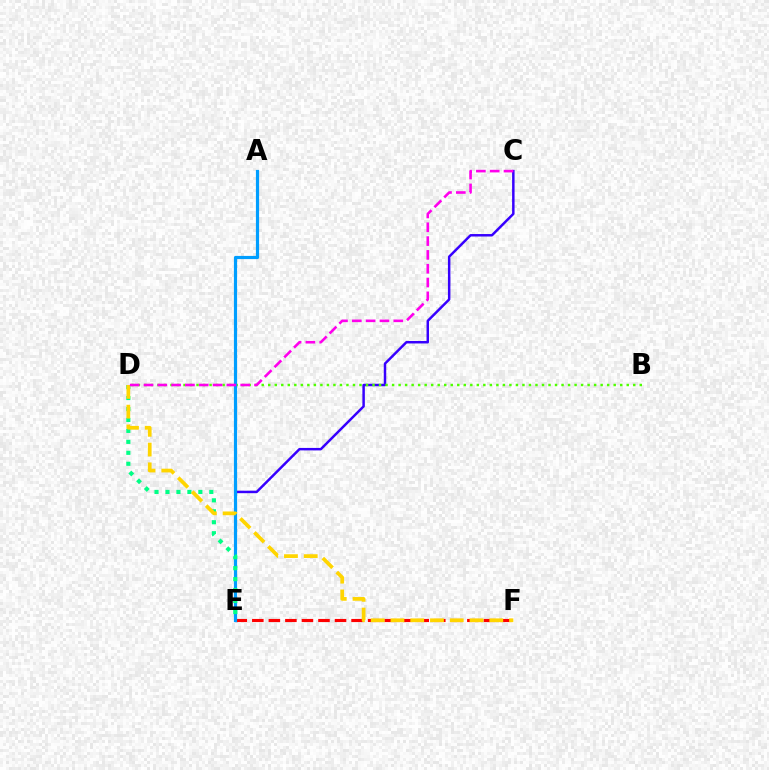{('E', 'F'): [{'color': '#ff0000', 'line_style': 'dashed', 'thickness': 2.25}], ('C', 'E'): [{'color': '#3700ff', 'line_style': 'solid', 'thickness': 1.78}], ('B', 'D'): [{'color': '#4fff00', 'line_style': 'dotted', 'thickness': 1.77}], ('A', 'E'): [{'color': '#009eff', 'line_style': 'solid', 'thickness': 2.29}], ('D', 'E'): [{'color': '#00ff86', 'line_style': 'dotted', 'thickness': 2.98}], ('D', 'F'): [{'color': '#ffd500', 'line_style': 'dashed', 'thickness': 2.69}], ('C', 'D'): [{'color': '#ff00ed', 'line_style': 'dashed', 'thickness': 1.88}]}